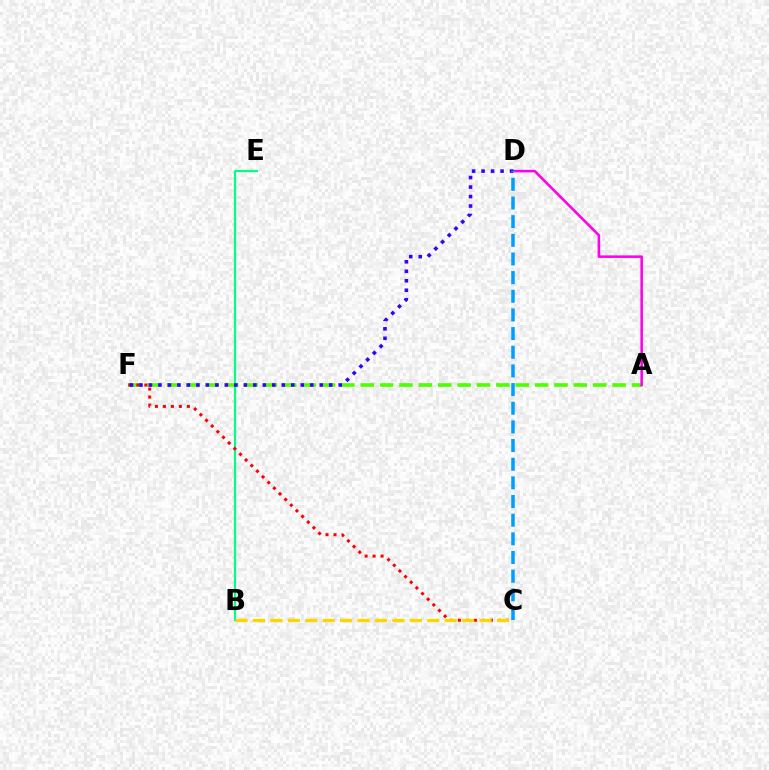{('B', 'E'): [{'color': '#00ff86', 'line_style': 'solid', 'thickness': 1.55}], ('A', 'F'): [{'color': '#4fff00', 'line_style': 'dashed', 'thickness': 2.63}], ('A', 'D'): [{'color': '#ff00ed', 'line_style': 'solid', 'thickness': 1.84}], ('C', 'F'): [{'color': '#ff0000', 'line_style': 'dotted', 'thickness': 2.17}], ('D', 'F'): [{'color': '#3700ff', 'line_style': 'dotted', 'thickness': 2.58}], ('B', 'C'): [{'color': '#ffd500', 'line_style': 'dashed', 'thickness': 2.37}], ('C', 'D'): [{'color': '#009eff', 'line_style': 'dashed', 'thickness': 2.53}]}